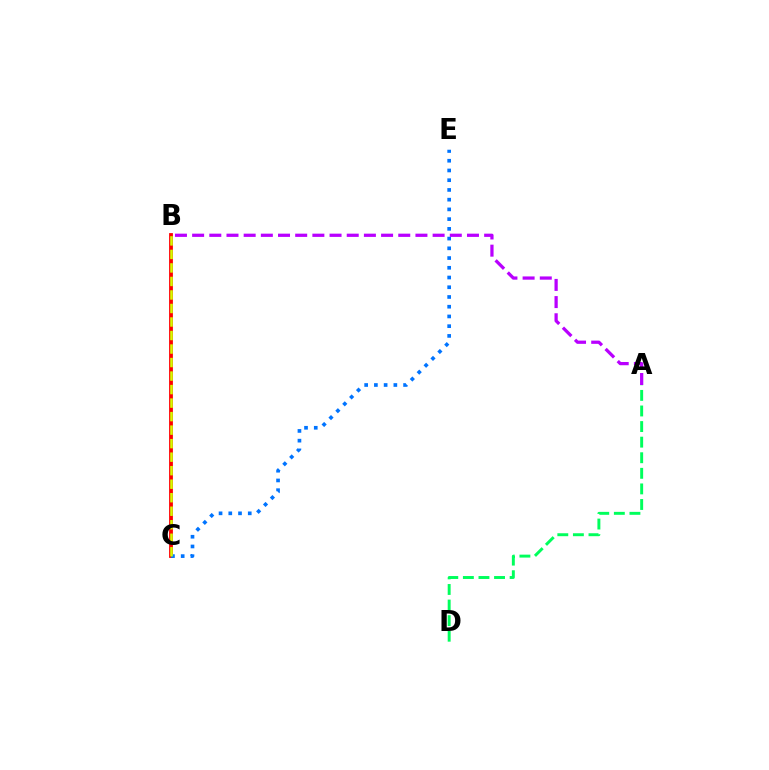{('B', 'C'): [{'color': '#ff0000', 'line_style': 'solid', 'thickness': 2.74}, {'color': '#d1ff00', 'line_style': 'dashed', 'thickness': 1.84}], ('C', 'E'): [{'color': '#0074ff', 'line_style': 'dotted', 'thickness': 2.64}], ('A', 'B'): [{'color': '#b900ff', 'line_style': 'dashed', 'thickness': 2.33}], ('A', 'D'): [{'color': '#00ff5c', 'line_style': 'dashed', 'thickness': 2.12}]}